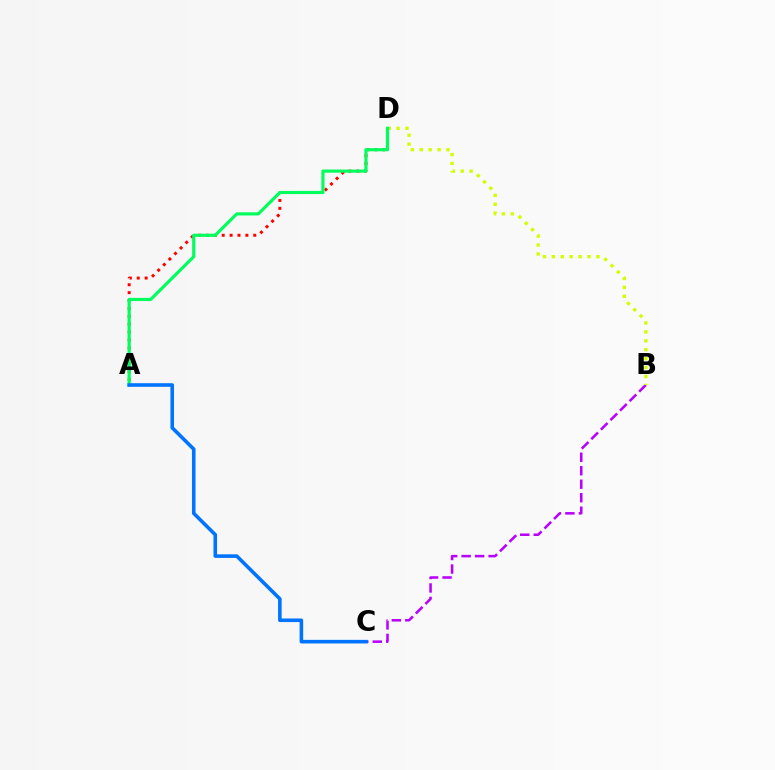{('B', 'C'): [{'color': '#b900ff', 'line_style': 'dashed', 'thickness': 1.83}], ('B', 'D'): [{'color': '#d1ff00', 'line_style': 'dotted', 'thickness': 2.42}], ('A', 'D'): [{'color': '#ff0000', 'line_style': 'dotted', 'thickness': 2.14}, {'color': '#00ff5c', 'line_style': 'solid', 'thickness': 2.28}], ('A', 'C'): [{'color': '#0074ff', 'line_style': 'solid', 'thickness': 2.59}]}